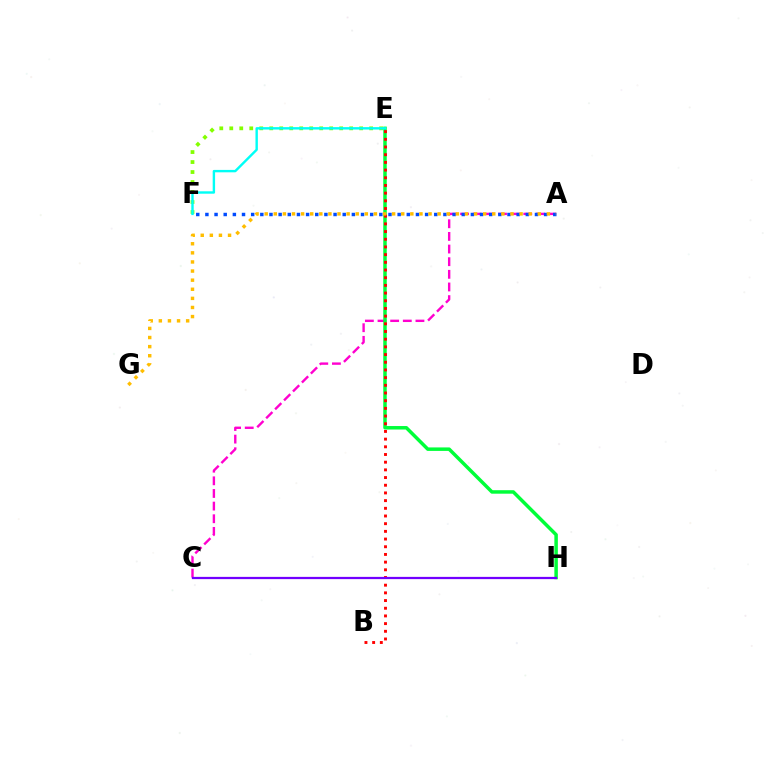{('E', 'F'): [{'color': '#84ff00', 'line_style': 'dotted', 'thickness': 2.71}, {'color': '#00fff6', 'line_style': 'solid', 'thickness': 1.73}], ('A', 'C'): [{'color': '#ff00cf', 'line_style': 'dashed', 'thickness': 1.72}], ('E', 'H'): [{'color': '#00ff39', 'line_style': 'solid', 'thickness': 2.51}], ('A', 'F'): [{'color': '#004bff', 'line_style': 'dotted', 'thickness': 2.49}], ('B', 'E'): [{'color': '#ff0000', 'line_style': 'dotted', 'thickness': 2.09}], ('A', 'G'): [{'color': '#ffbd00', 'line_style': 'dotted', 'thickness': 2.47}], ('C', 'H'): [{'color': '#7200ff', 'line_style': 'solid', 'thickness': 1.61}]}